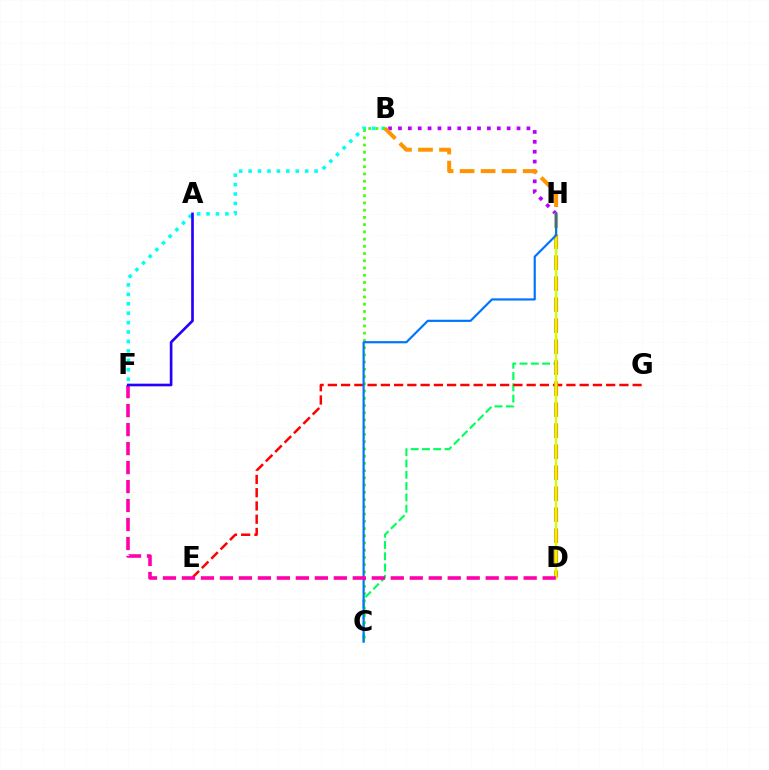{('B', 'H'): [{'color': '#b900ff', 'line_style': 'dotted', 'thickness': 2.69}], ('C', 'H'): [{'color': '#00ff5c', 'line_style': 'dashed', 'thickness': 1.53}, {'color': '#0074ff', 'line_style': 'solid', 'thickness': 1.57}], ('E', 'G'): [{'color': '#ff0000', 'line_style': 'dashed', 'thickness': 1.8}], ('B', 'F'): [{'color': '#00fff6', 'line_style': 'dotted', 'thickness': 2.56}], ('B', 'C'): [{'color': '#3dff00', 'line_style': 'dotted', 'thickness': 1.97}], ('B', 'D'): [{'color': '#ff9400', 'line_style': 'dashed', 'thickness': 2.85}], ('D', 'H'): [{'color': '#d1ff00', 'line_style': 'solid', 'thickness': 1.68}], ('D', 'F'): [{'color': '#ff00ac', 'line_style': 'dashed', 'thickness': 2.58}], ('A', 'F'): [{'color': '#2500ff', 'line_style': 'solid', 'thickness': 1.91}]}